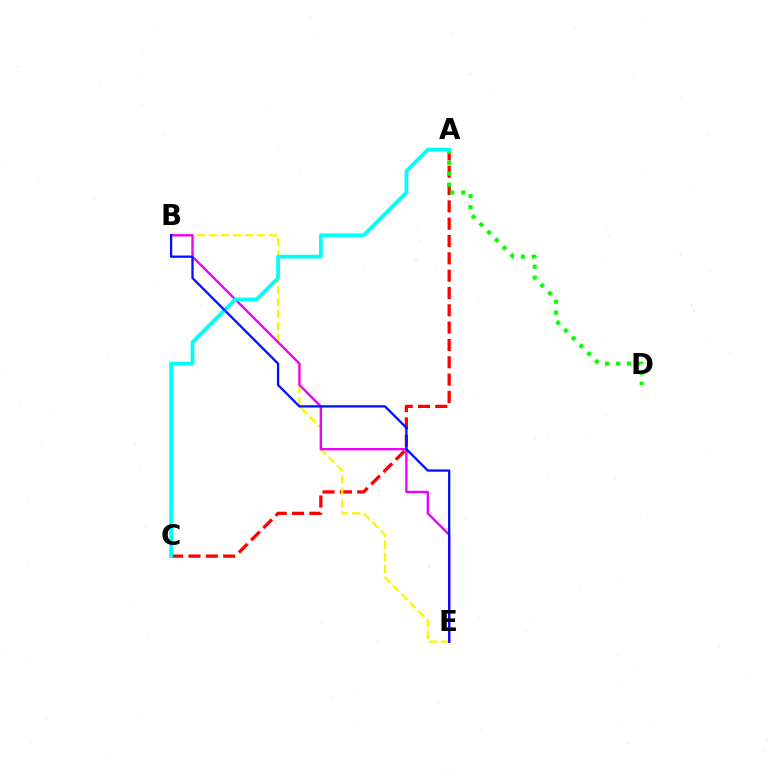{('A', 'C'): [{'color': '#ff0000', 'line_style': 'dashed', 'thickness': 2.35}, {'color': '#00fff6', 'line_style': 'solid', 'thickness': 2.7}], ('B', 'E'): [{'color': '#fcf500', 'line_style': 'dashed', 'thickness': 1.63}, {'color': '#ee00ff', 'line_style': 'solid', 'thickness': 1.7}, {'color': '#0010ff', 'line_style': 'solid', 'thickness': 1.64}], ('A', 'D'): [{'color': '#08ff00', 'line_style': 'dotted', 'thickness': 2.98}]}